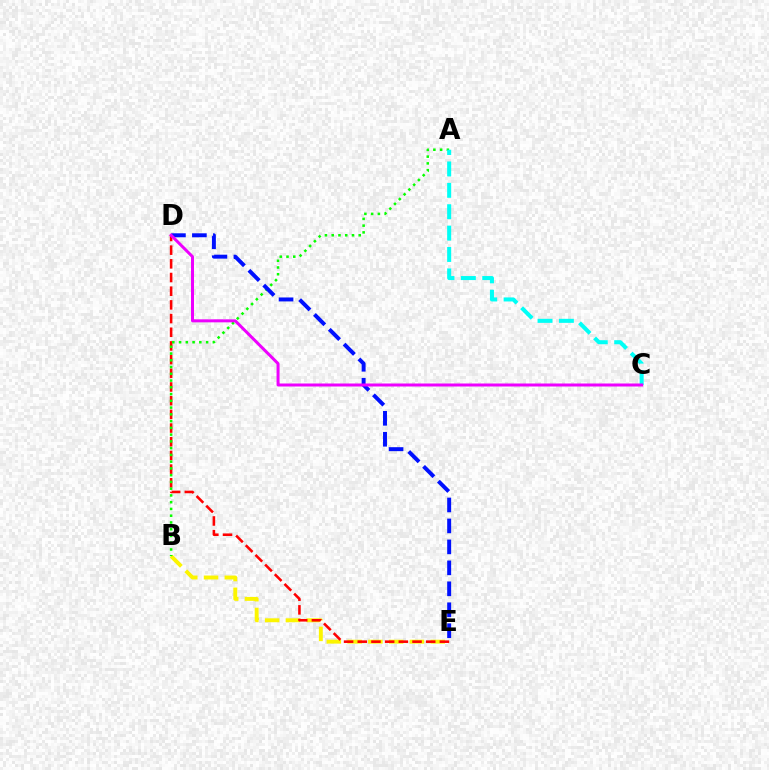{('B', 'E'): [{'color': '#fcf500', 'line_style': 'dashed', 'thickness': 2.82}], ('D', 'E'): [{'color': '#ff0000', 'line_style': 'dashed', 'thickness': 1.86}, {'color': '#0010ff', 'line_style': 'dashed', 'thickness': 2.85}], ('A', 'B'): [{'color': '#08ff00', 'line_style': 'dotted', 'thickness': 1.84}], ('A', 'C'): [{'color': '#00fff6', 'line_style': 'dashed', 'thickness': 2.9}], ('C', 'D'): [{'color': '#ee00ff', 'line_style': 'solid', 'thickness': 2.16}]}